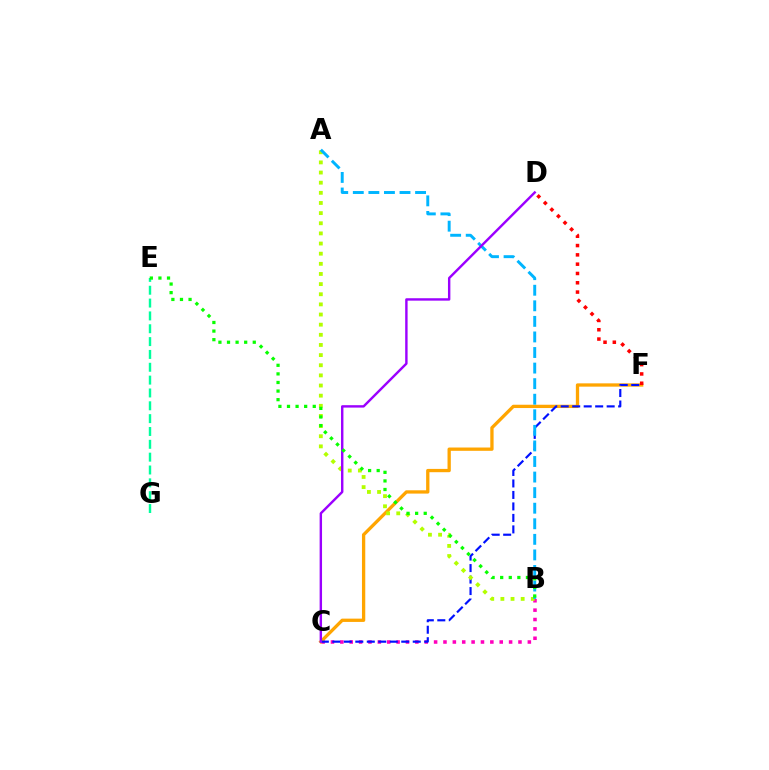{('B', 'C'): [{'color': '#ff00bd', 'line_style': 'dotted', 'thickness': 2.55}], ('C', 'F'): [{'color': '#ffa500', 'line_style': 'solid', 'thickness': 2.37}, {'color': '#0010ff', 'line_style': 'dashed', 'thickness': 1.56}], ('A', 'B'): [{'color': '#b3ff00', 'line_style': 'dotted', 'thickness': 2.76}, {'color': '#00b5ff', 'line_style': 'dashed', 'thickness': 2.12}], ('D', 'F'): [{'color': '#ff0000', 'line_style': 'dotted', 'thickness': 2.53}], ('E', 'G'): [{'color': '#00ff9d', 'line_style': 'dashed', 'thickness': 1.74}], ('C', 'D'): [{'color': '#9b00ff', 'line_style': 'solid', 'thickness': 1.73}], ('B', 'E'): [{'color': '#08ff00', 'line_style': 'dotted', 'thickness': 2.33}]}